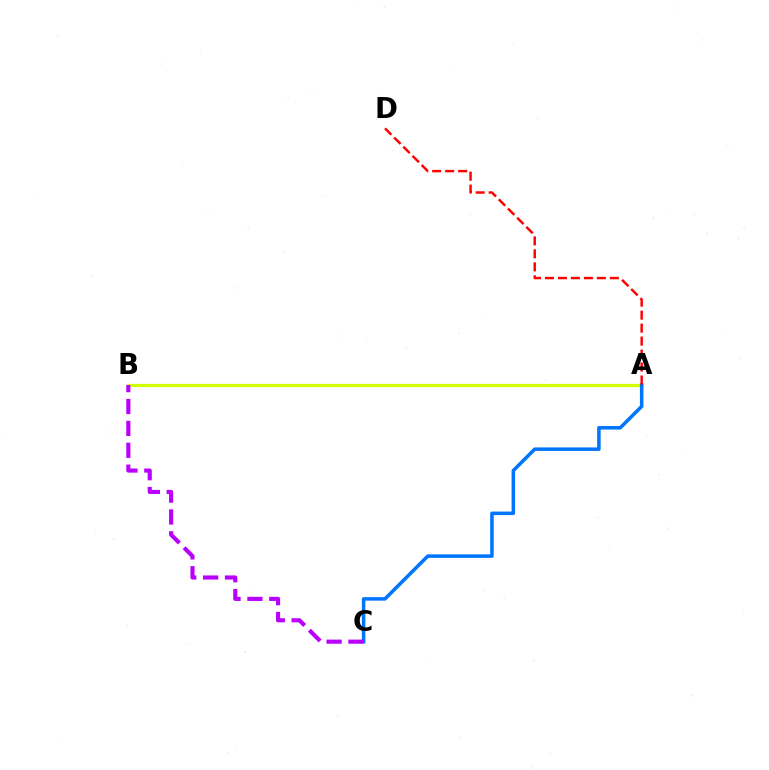{('A', 'B'): [{'color': '#00ff5c', 'line_style': 'dashed', 'thickness': 1.84}, {'color': '#d1ff00', 'line_style': 'solid', 'thickness': 2.33}], ('A', 'C'): [{'color': '#0074ff', 'line_style': 'solid', 'thickness': 2.53}], ('A', 'D'): [{'color': '#ff0000', 'line_style': 'dashed', 'thickness': 1.76}], ('B', 'C'): [{'color': '#b900ff', 'line_style': 'dashed', 'thickness': 2.97}]}